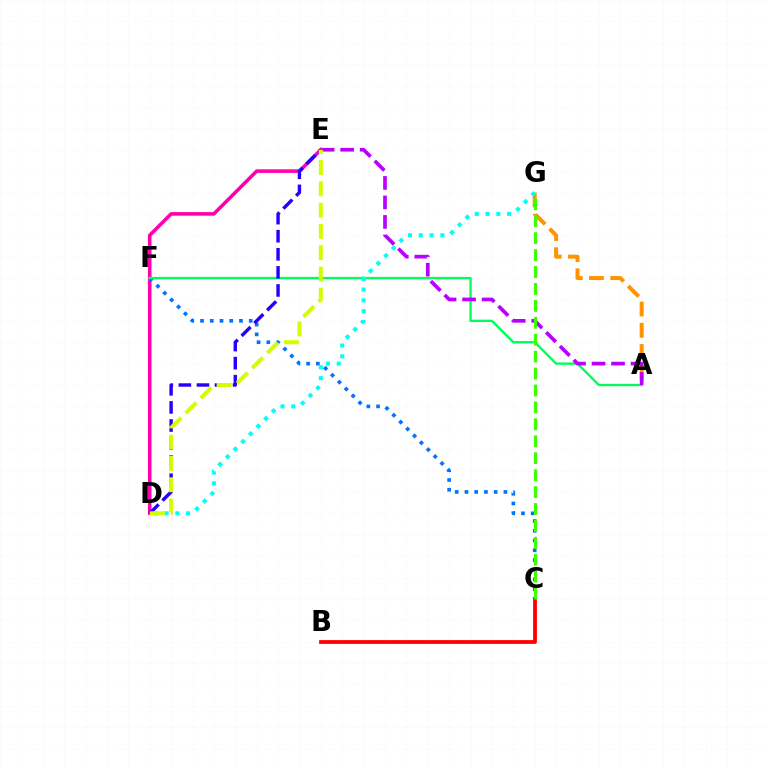{('D', 'E'): [{'color': '#ff00ac', 'line_style': 'solid', 'thickness': 2.57}, {'color': '#2500ff', 'line_style': 'dashed', 'thickness': 2.46}, {'color': '#d1ff00', 'line_style': 'dashed', 'thickness': 2.89}], ('A', 'G'): [{'color': '#ff9400', 'line_style': 'dashed', 'thickness': 2.88}], ('C', 'F'): [{'color': '#0074ff', 'line_style': 'dotted', 'thickness': 2.65}], ('A', 'F'): [{'color': '#00ff5c', 'line_style': 'solid', 'thickness': 1.69}], ('A', 'E'): [{'color': '#b900ff', 'line_style': 'dashed', 'thickness': 2.65}], ('B', 'C'): [{'color': '#ff0000', 'line_style': 'solid', 'thickness': 2.72}], ('D', 'G'): [{'color': '#00fff6', 'line_style': 'dotted', 'thickness': 2.93}], ('C', 'G'): [{'color': '#3dff00', 'line_style': 'dashed', 'thickness': 2.3}]}